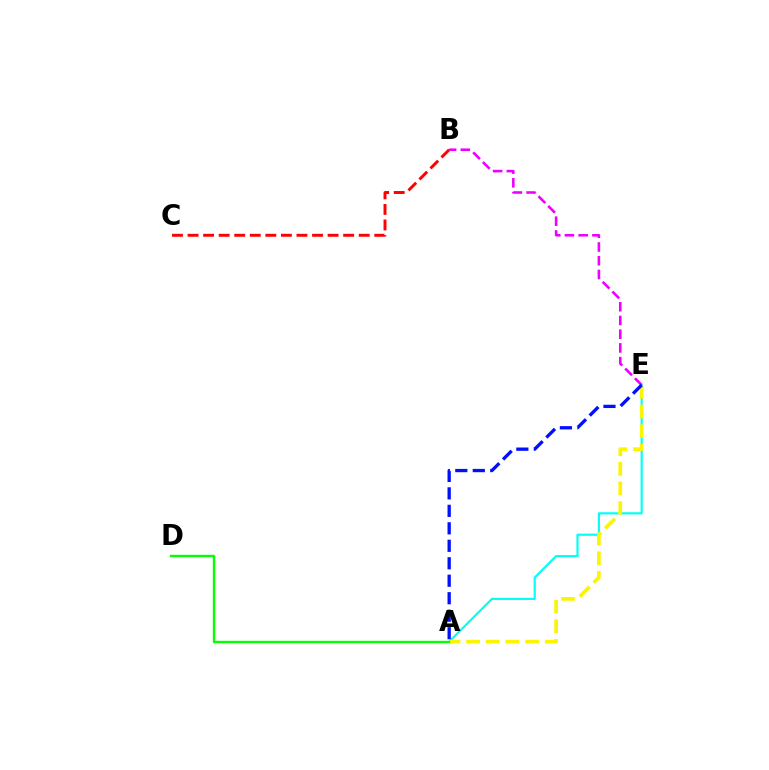{('B', 'C'): [{'color': '#ff0000', 'line_style': 'dashed', 'thickness': 2.11}], ('A', 'E'): [{'color': '#00fff6', 'line_style': 'solid', 'thickness': 1.56}, {'color': '#fcf500', 'line_style': 'dashed', 'thickness': 2.67}, {'color': '#0010ff', 'line_style': 'dashed', 'thickness': 2.37}], ('B', 'E'): [{'color': '#ee00ff', 'line_style': 'dashed', 'thickness': 1.86}], ('A', 'D'): [{'color': '#08ff00', 'line_style': 'solid', 'thickness': 1.73}]}